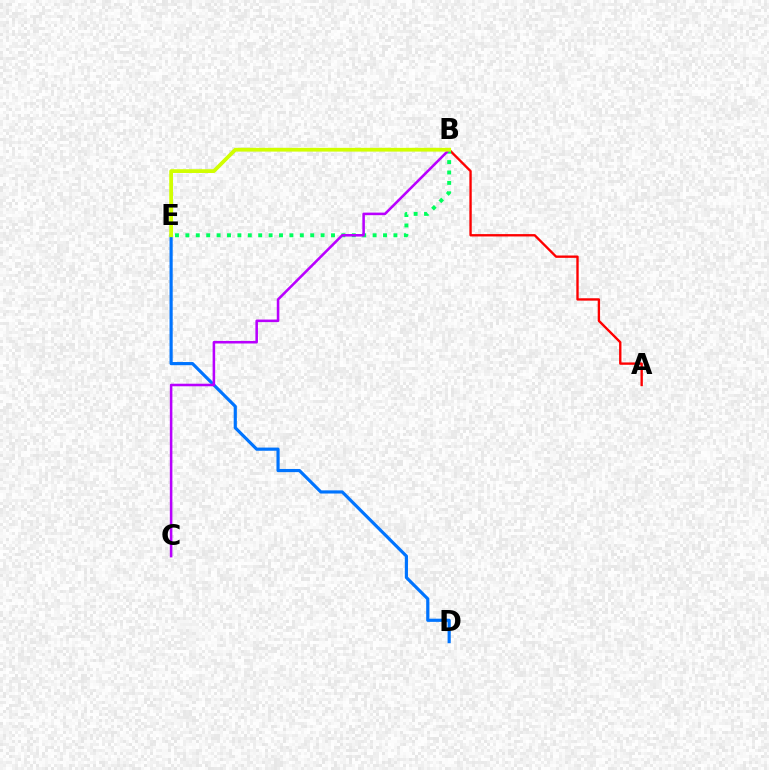{('A', 'B'): [{'color': '#ff0000', 'line_style': 'solid', 'thickness': 1.7}], ('D', 'E'): [{'color': '#0074ff', 'line_style': 'solid', 'thickness': 2.28}], ('B', 'E'): [{'color': '#00ff5c', 'line_style': 'dotted', 'thickness': 2.83}, {'color': '#d1ff00', 'line_style': 'solid', 'thickness': 2.7}], ('B', 'C'): [{'color': '#b900ff', 'line_style': 'solid', 'thickness': 1.84}]}